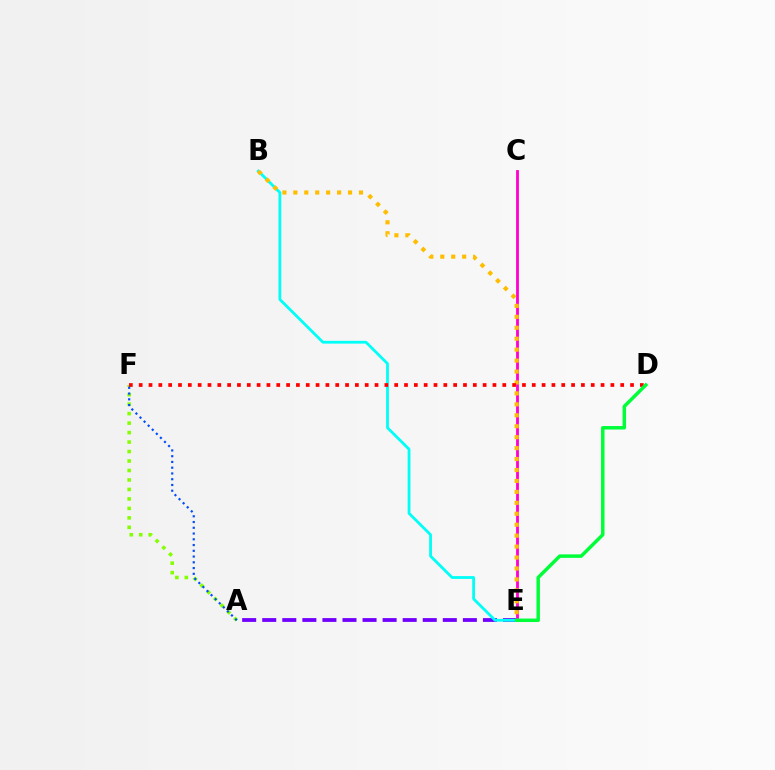{('A', 'E'): [{'color': '#7200ff', 'line_style': 'dashed', 'thickness': 2.73}], ('A', 'F'): [{'color': '#84ff00', 'line_style': 'dotted', 'thickness': 2.57}, {'color': '#004bff', 'line_style': 'dotted', 'thickness': 1.56}], ('C', 'E'): [{'color': '#ff00cf', 'line_style': 'solid', 'thickness': 2.02}], ('B', 'E'): [{'color': '#00fff6', 'line_style': 'solid', 'thickness': 2.01}, {'color': '#ffbd00', 'line_style': 'dotted', 'thickness': 2.97}], ('D', 'F'): [{'color': '#ff0000', 'line_style': 'dotted', 'thickness': 2.67}], ('D', 'E'): [{'color': '#00ff39', 'line_style': 'solid', 'thickness': 2.5}]}